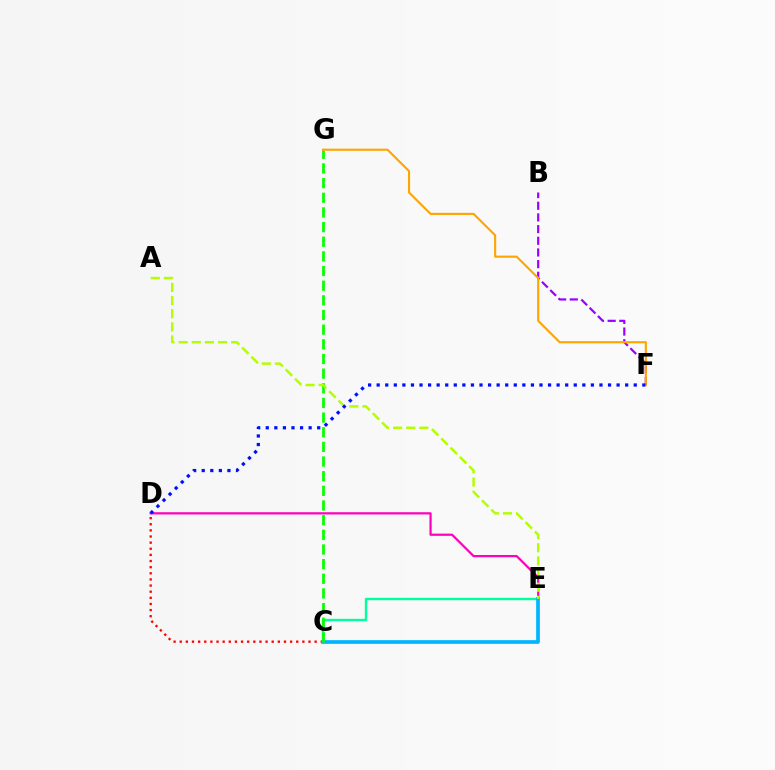{('C', 'D'): [{'color': '#ff0000', 'line_style': 'dotted', 'thickness': 1.67}], ('D', 'E'): [{'color': '#ff00bd', 'line_style': 'solid', 'thickness': 1.61}], ('C', 'E'): [{'color': '#00ff9d', 'line_style': 'solid', 'thickness': 1.7}, {'color': '#00b5ff', 'line_style': 'solid', 'thickness': 2.66}], ('B', 'F'): [{'color': '#9b00ff', 'line_style': 'dashed', 'thickness': 1.59}], ('C', 'G'): [{'color': '#08ff00', 'line_style': 'dashed', 'thickness': 1.99}], ('A', 'E'): [{'color': '#b3ff00', 'line_style': 'dashed', 'thickness': 1.79}], ('F', 'G'): [{'color': '#ffa500', 'line_style': 'solid', 'thickness': 1.54}], ('D', 'F'): [{'color': '#0010ff', 'line_style': 'dotted', 'thickness': 2.33}]}